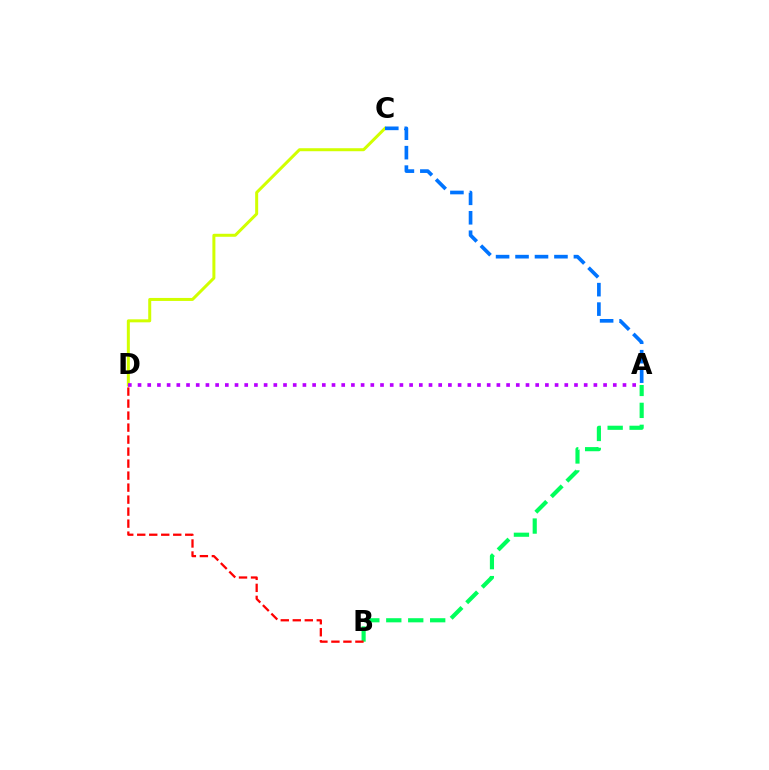{('C', 'D'): [{'color': '#d1ff00', 'line_style': 'solid', 'thickness': 2.16}], ('A', 'C'): [{'color': '#0074ff', 'line_style': 'dashed', 'thickness': 2.64}], ('A', 'D'): [{'color': '#b900ff', 'line_style': 'dotted', 'thickness': 2.64}], ('A', 'B'): [{'color': '#00ff5c', 'line_style': 'dashed', 'thickness': 2.98}], ('B', 'D'): [{'color': '#ff0000', 'line_style': 'dashed', 'thickness': 1.63}]}